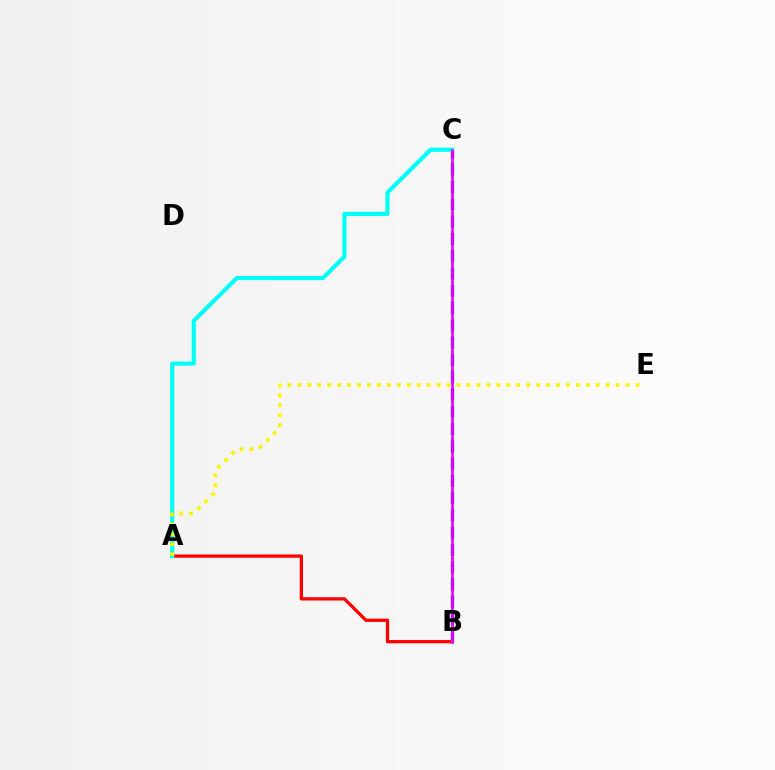{('B', 'C'): [{'color': '#08ff00', 'line_style': 'dotted', 'thickness': 1.71}, {'color': '#0010ff', 'line_style': 'dashed', 'thickness': 2.35}, {'color': '#ee00ff', 'line_style': 'solid', 'thickness': 1.91}], ('A', 'B'): [{'color': '#ff0000', 'line_style': 'solid', 'thickness': 2.35}], ('A', 'C'): [{'color': '#00fff6', 'line_style': 'solid', 'thickness': 2.98}], ('A', 'E'): [{'color': '#fcf500', 'line_style': 'dotted', 'thickness': 2.7}]}